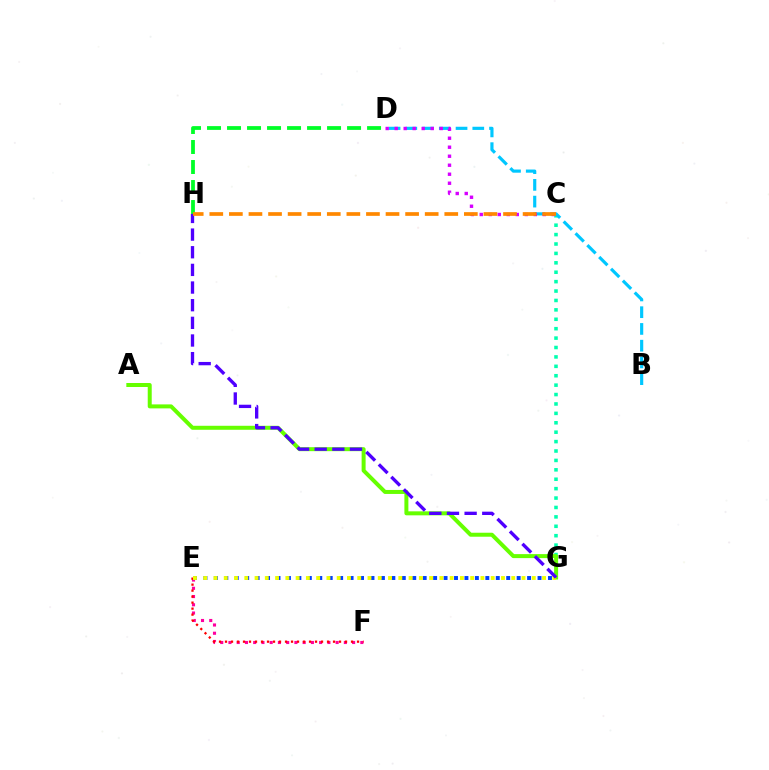{('C', 'G'): [{'color': '#00ffaf', 'line_style': 'dotted', 'thickness': 2.56}], ('D', 'H'): [{'color': '#00ff27', 'line_style': 'dashed', 'thickness': 2.72}], ('E', 'F'): [{'color': '#ff00a0', 'line_style': 'dotted', 'thickness': 2.24}, {'color': '#ff0000', 'line_style': 'dotted', 'thickness': 1.63}], ('A', 'G'): [{'color': '#66ff00', 'line_style': 'solid', 'thickness': 2.87}], ('B', 'D'): [{'color': '#00c7ff', 'line_style': 'dashed', 'thickness': 2.27}], ('E', 'G'): [{'color': '#003fff', 'line_style': 'dotted', 'thickness': 2.84}, {'color': '#eeff00', 'line_style': 'dotted', 'thickness': 2.79}], ('C', 'D'): [{'color': '#d600ff', 'line_style': 'dotted', 'thickness': 2.45}], ('G', 'H'): [{'color': '#4f00ff', 'line_style': 'dashed', 'thickness': 2.4}], ('C', 'H'): [{'color': '#ff8800', 'line_style': 'dashed', 'thickness': 2.66}]}